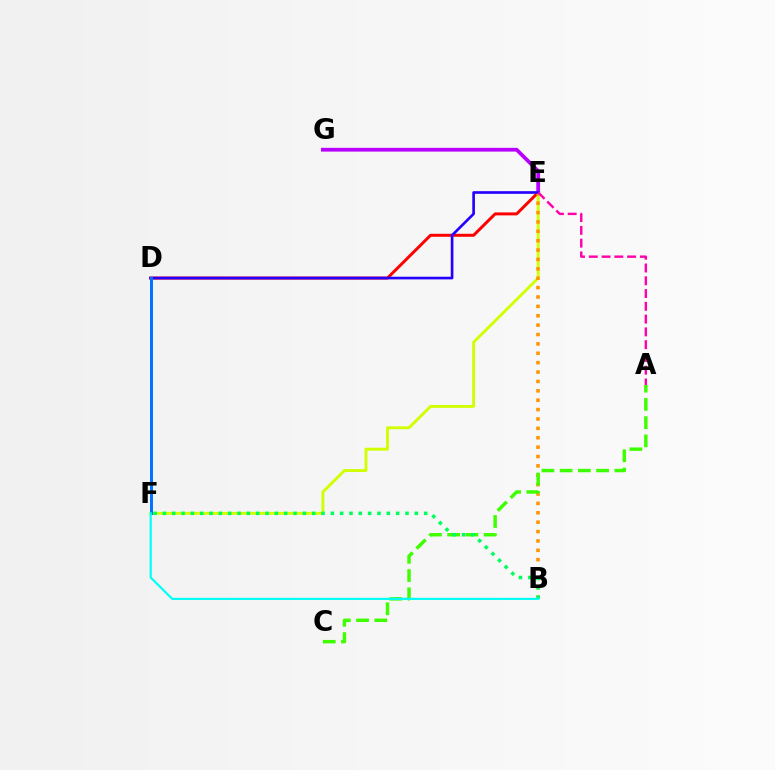{('E', 'F'): [{'color': '#d1ff00', 'line_style': 'solid', 'thickness': 2.08}], ('D', 'E'): [{'color': '#ff0000', 'line_style': 'solid', 'thickness': 2.15}, {'color': '#2500ff', 'line_style': 'solid', 'thickness': 1.91}], ('E', 'G'): [{'color': '#b900ff', 'line_style': 'solid', 'thickness': 2.71}], ('B', 'E'): [{'color': '#ff9400', 'line_style': 'dotted', 'thickness': 2.55}], ('A', 'C'): [{'color': '#3dff00', 'line_style': 'dashed', 'thickness': 2.48}], ('A', 'E'): [{'color': '#ff00ac', 'line_style': 'dashed', 'thickness': 1.74}], ('D', 'F'): [{'color': '#0074ff', 'line_style': 'solid', 'thickness': 2.13}], ('B', 'F'): [{'color': '#00ff5c', 'line_style': 'dotted', 'thickness': 2.54}, {'color': '#00fff6', 'line_style': 'solid', 'thickness': 1.57}]}